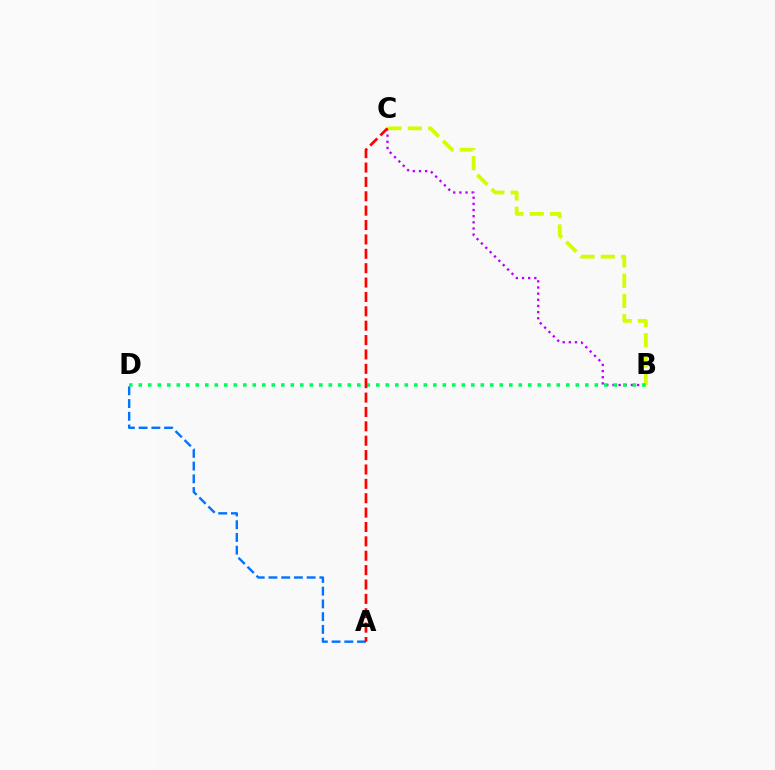{('A', 'D'): [{'color': '#0074ff', 'line_style': 'dashed', 'thickness': 1.73}], ('B', 'C'): [{'color': '#b900ff', 'line_style': 'dotted', 'thickness': 1.67}, {'color': '#d1ff00', 'line_style': 'dashed', 'thickness': 2.75}], ('B', 'D'): [{'color': '#00ff5c', 'line_style': 'dotted', 'thickness': 2.58}], ('A', 'C'): [{'color': '#ff0000', 'line_style': 'dashed', 'thickness': 1.95}]}